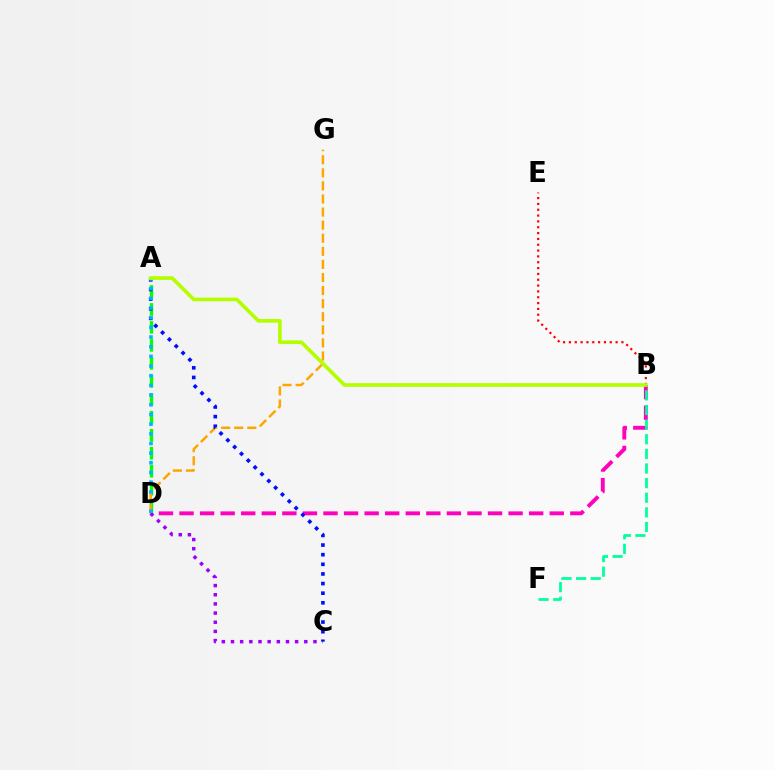{('B', 'E'): [{'color': '#ff0000', 'line_style': 'dotted', 'thickness': 1.58}], ('A', 'D'): [{'color': '#08ff00', 'line_style': 'dashed', 'thickness': 2.44}, {'color': '#00b5ff', 'line_style': 'dotted', 'thickness': 2.63}], ('B', 'D'): [{'color': '#ff00bd', 'line_style': 'dashed', 'thickness': 2.79}], ('D', 'G'): [{'color': '#ffa500', 'line_style': 'dashed', 'thickness': 1.78}], ('C', 'D'): [{'color': '#9b00ff', 'line_style': 'dotted', 'thickness': 2.49}], ('A', 'C'): [{'color': '#0010ff', 'line_style': 'dotted', 'thickness': 2.61}], ('A', 'B'): [{'color': '#b3ff00', 'line_style': 'solid', 'thickness': 2.63}], ('B', 'F'): [{'color': '#00ff9d', 'line_style': 'dashed', 'thickness': 1.99}]}